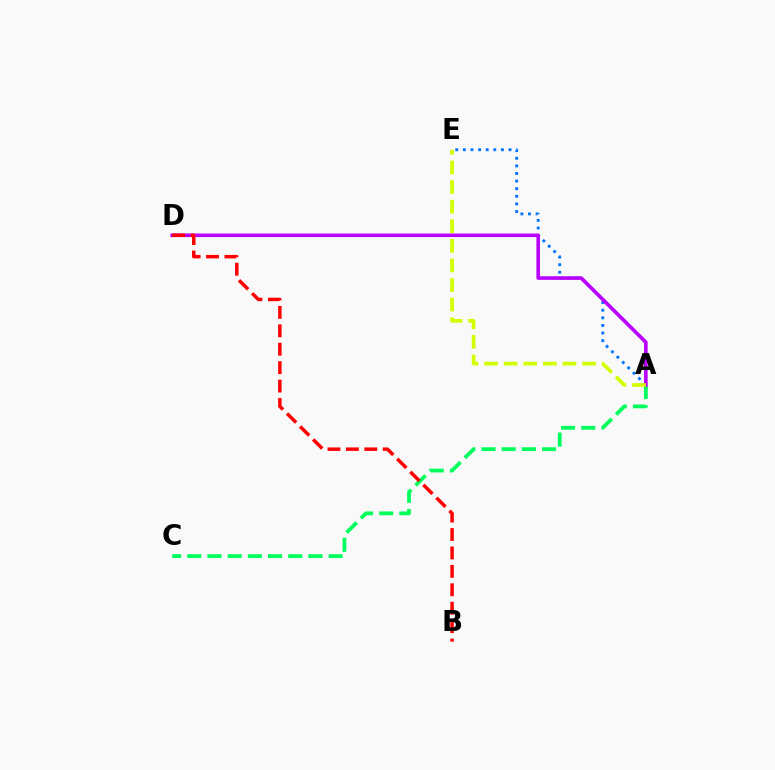{('A', 'C'): [{'color': '#00ff5c', 'line_style': 'dashed', 'thickness': 2.74}], ('A', 'E'): [{'color': '#0074ff', 'line_style': 'dotted', 'thickness': 2.07}, {'color': '#d1ff00', 'line_style': 'dashed', 'thickness': 2.66}], ('A', 'D'): [{'color': '#b900ff', 'line_style': 'solid', 'thickness': 2.6}], ('B', 'D'): [{'color': '#ff0000', 'line_style': 'dashed', 'thickness': 2.5}]}